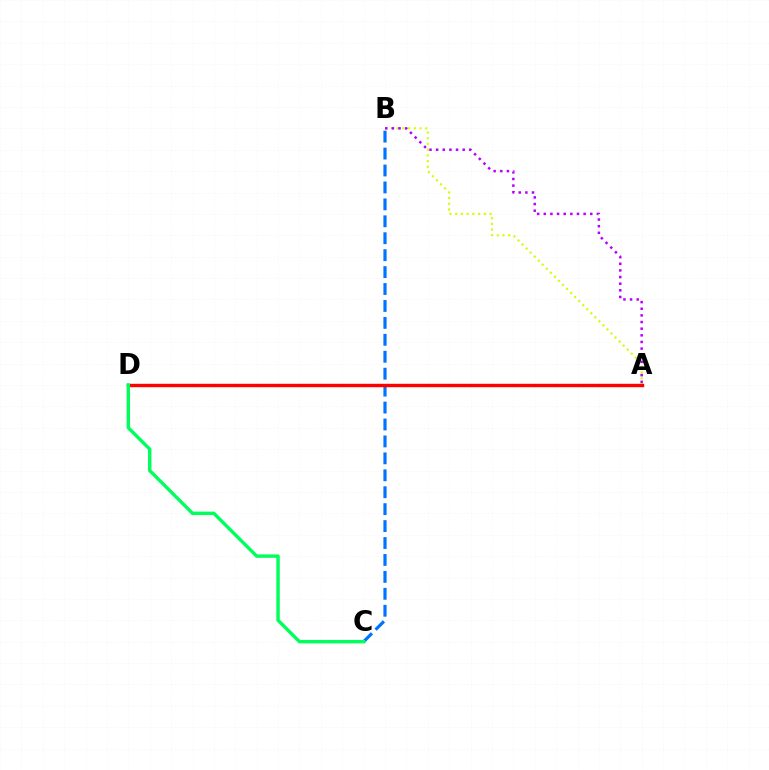{('B', 'C'): [{'color': '#0074ff', 'line_style': 'dashed', 'thickness': 2.3}], ('A', 'B'): [{'color': '#d1ff00', 'line_style': 'dotted', 'thickness': 1.55}, {'color': '#b900ff', 'line_style': 'dotted', 'thickness': 1.8}], ('A', 'D'): [{'color': '#ff0000', 'line_style': 'solid', 'thickness': 2.46}], ('C', 'D'): [{'color': '#00ff5c', 'line_style': 'solid', 'thickness': 2.46}]}